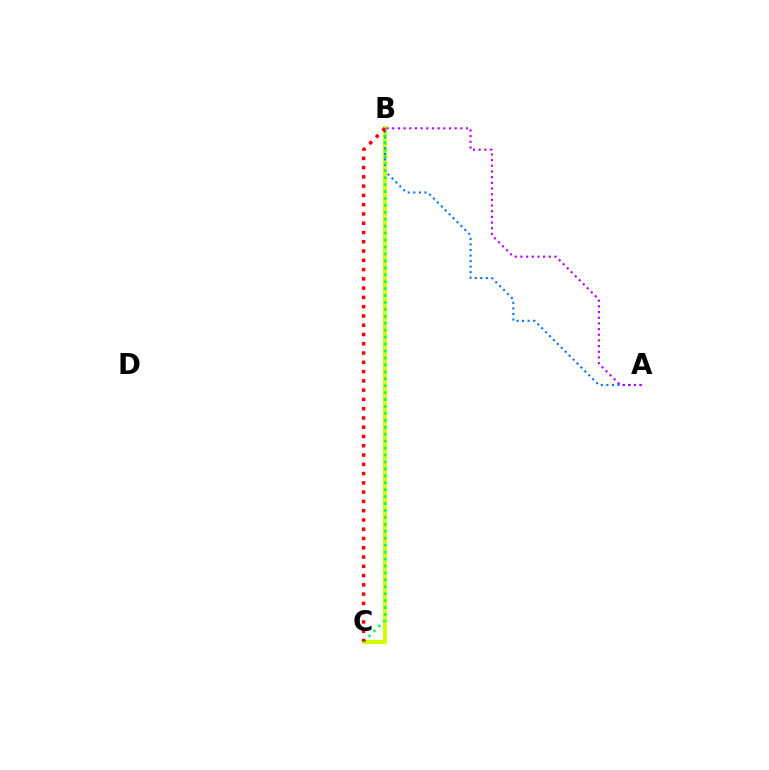{('B', 'C'): [{'color': '#d1ff00', 'line_style': 'solid', 'thickness': 2.88}, {'color': '#00ff5c', 'line_style': 'dotted', 'thickness': 1.88}, {'color': '#ff0000', 'line_style': 'dotted', 'thickness': 2.52}], ('A', 'B'): [{'color': '#0074ff', 'line_style': 'dotted', 'thickness': 1.51}, {'color': '#b900ff', 'line_style': 'dotted', 'thickness': 1.54}]}